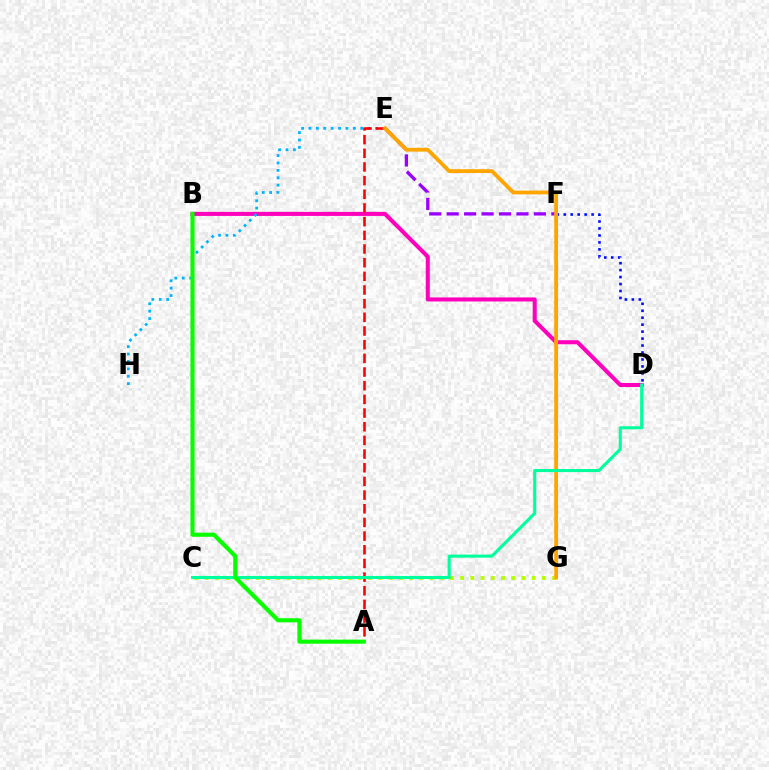{('D', 'F'): [{'color': '#0010ff', 'line_style': 'dotted', 'thickness': 1.89}], ('B', 'D'): [{'color': '#ff00bd', 'line_style': 'solid', 'thickness': 2.92}], ('E', 'H'): [{'color': '#00b5ff', 'line_style': 'dotted', 'thickness': 2.01}], ('C', 'G'): [{'color': '#b3ff00', 'line_style': 'dotted', 'thickness': 2.78}], ('E', 'F'): [{'color': '#9b00ff', 'line_style': 'dashed', 'thickness': 2.37}], ('A', 'E'): [{'color': '#ff0000', 'line_style': 'dashed', 'thickness': 1.86}], ('E', 'G'): [{'color': '#ffa500', 'line_style': 'solid', 'thickness': 2.73}], ('C', 'D'): [{'color': '#00ff9d', 'line_style': 'solid', 'thickness': 2.21}], ('A', 'B'): [{'color': '#08ff00', 'line_style': 'solid', 'thickness': 2.96}]}